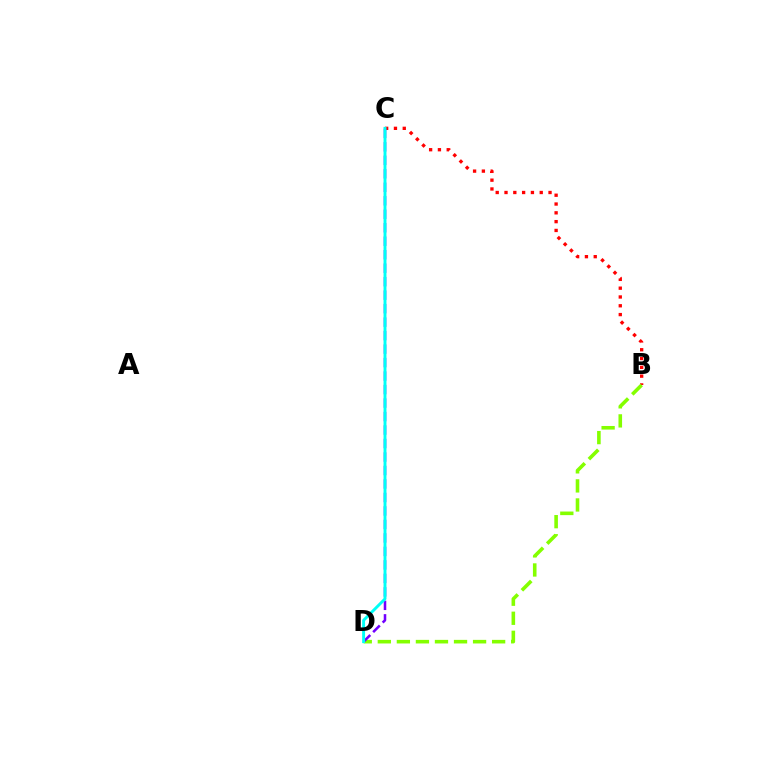{('B', 'C'): [{'color': '#ff0000', 'line_style': 'dotted', 'thickness': 2.39}], ('B', 'D'): [{'color': '#84ff00', 'line_style': 'dashed', 'thickness': 2.59}], ('C', 'D'): [{'color': '#7200ff', 'line_style': 'dashed', 'thickness': 1.83}, {'color': '#00fff6', 'line_style': 'solid', 'thickness': 2.1}]}